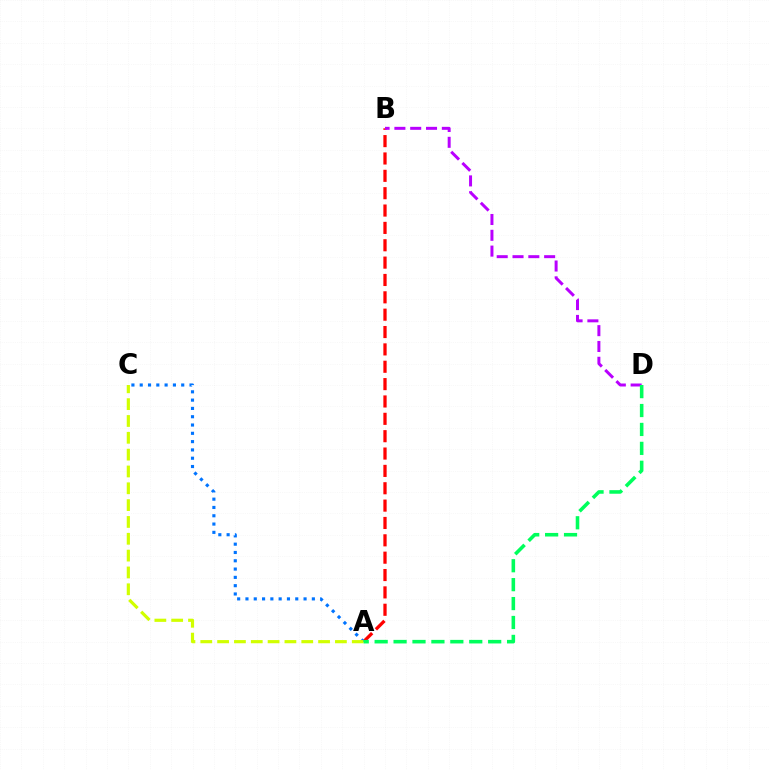{('A', 'B'): [{'color': '#ff0000', 'line_style': 'dashed', 'thickness': 2.36}], ('B', 'D'): [{'color': '#b900ff', 'line_style': 'dashed', 'thickness': 2.15}], ('A', 'C'): [{'color': '#0074ff', 'line_style': 'dotted', 'thickness': 2.26}, {'color': '#d1ff00', 'line_style': 'dashed', 'thickness': 2.29}], ('A', 'D'): [{'color': '#00ff5c', 'line_style': 'dashed', 'thickness': 2.57}]}